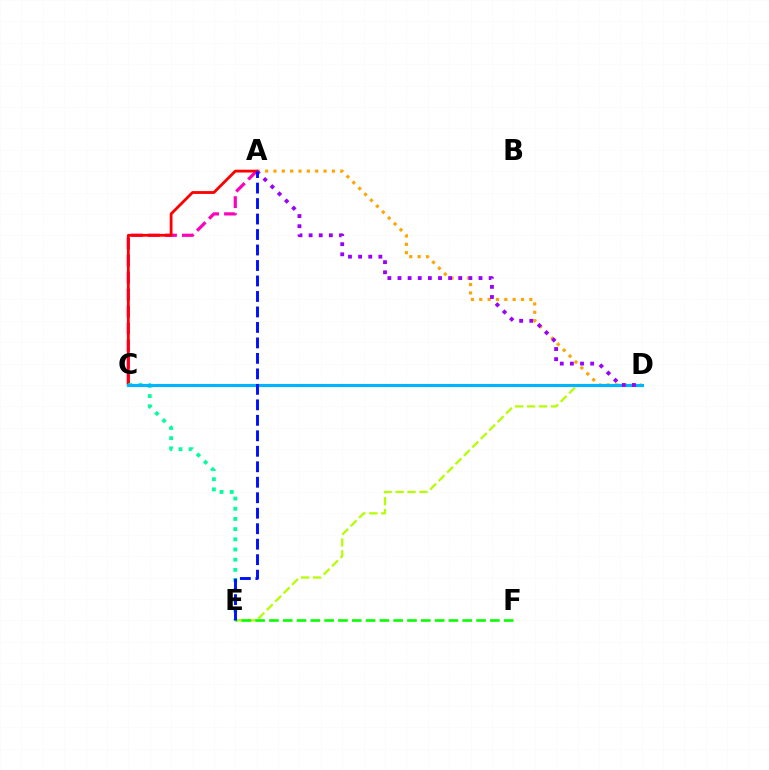{('A', 'D'): [{'color': '#ffa500', 'line_style': 'dotted', 'thickness': 2.27}, {'color': '#9b00ff', 'line_style': 'dotted', 'thickness': 2.75}], ('A', 'C'): [{'color': '#ff00bd', 'line_style': 'dashed', 'thickness': 2.31}, {'color': '#ff0000', 'line_style': 'solid', 'thickness': 2.03}], ('D', 'E'): [{'color': '#b3ff00', 'line_style': 'dashed', 'thickness': 1.62}], ('E', 'F'): [{'color': '#08ff00', 'line_style': 'dashed', 'thickness': 1.88}], ('C', 'E'): [{'color': '#00ff9d', 'line_style': 'dotted', 'thickness': 2.77}], ('C', 'D'): [{'color': '#00b5ff', 'line_style': 'solid', 'thickness': 2.25}], ('A', 'E'): [{'color': '#0010ff', 'line_style': 'dashed', 'thickness': 2.1}]}